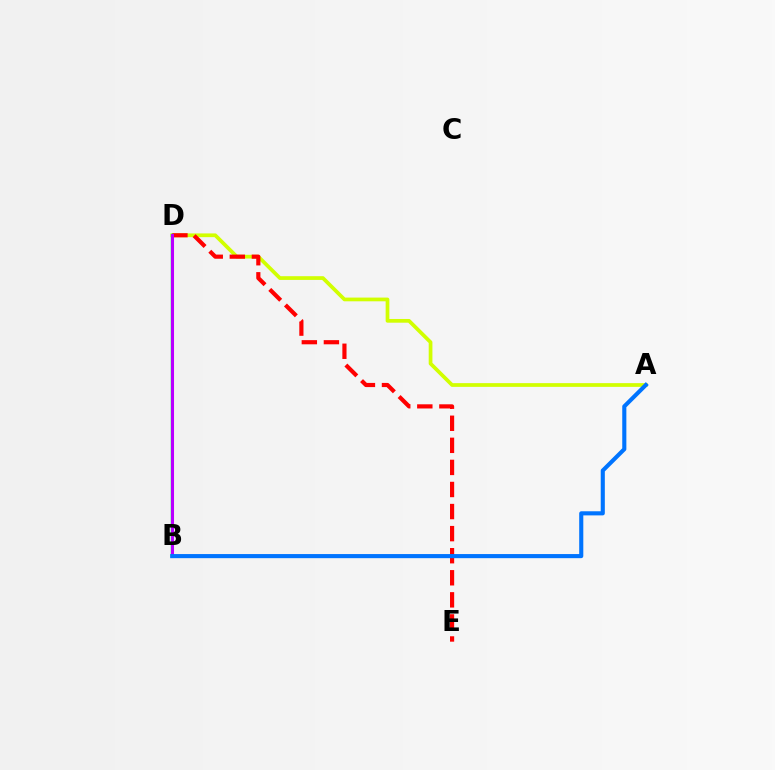{('A', 'D'): [{'color': '#d1ff00', 'line_style': 'solid', 'thickness': 2.68}], ('D', 'E'): [{'color': '#ff0000', 'line_style': 'dashed', 'thickness': 3.0}], ('B', 'D'): [{'color': '#00ff5c', 'line_style': 'solid', 'thickness': 1.79}, {'color': '#b900ff', 'line_style': 'solid', 'thickness': 2.19}], ('A', 'B'): [{'color': '#0074ff', 'line_style': 'solid', 'thickness': 2.95}]}